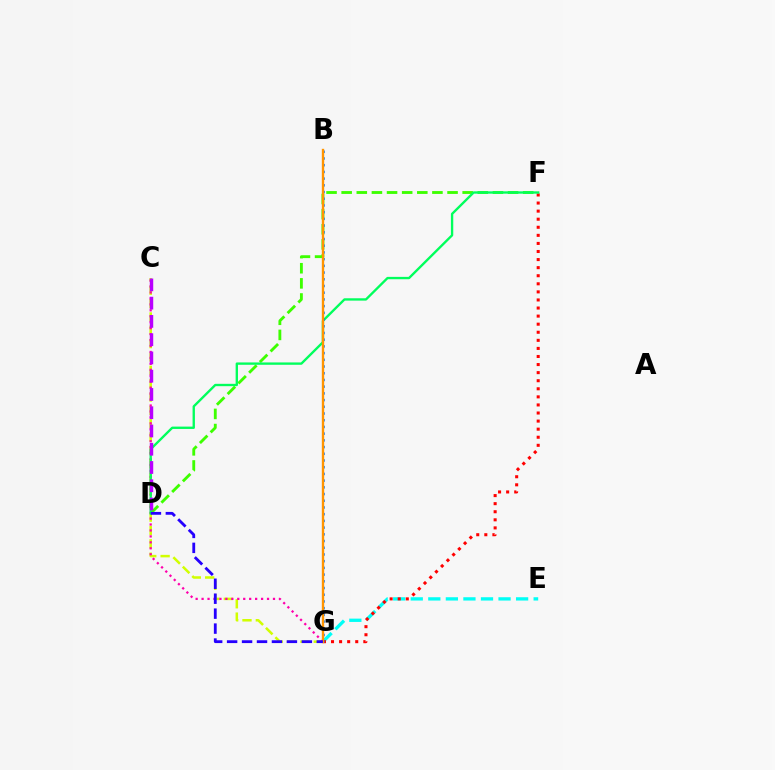{('E', 'G'): [{'color': '#00fff6', 'line_style': 'dashed', 'thickness': 2.39}], ('C', 'G'): [{'color': '#d1ff00', 'line_style': 'dashed', 'thickness': 1.81}, {'color': '#ff00ac', 'line_style': 'dotted', 'thickness': 1.62}], ('F', 'G'): [{'color': '#ff0000', 'line_style': 'dotted', 'thickness': 2.19}], ('D', 'F'): [{'color': '#3dff00', 'line_style': 'dashed', 'thickness': 2.05}, {'color': '#00ff5c', 'line_style': 'solid', 'thickness': 1.69}], ('B', 'G'): [{'color': '#0074ff', 'line_style': 'dotted', 'thickness': 1.82}, {'color': '#ff9400', 'line_style': 'solid', 'thickness': 1.7}], ('C', 'D'): [{'color': '#b900ff', 'line_style': 'dashed', 'thickness': 2.48}], ('D', 'G'): [{'color': '#2500ff', 'line_style': 'dashed', 'thickness': 2.03}]}